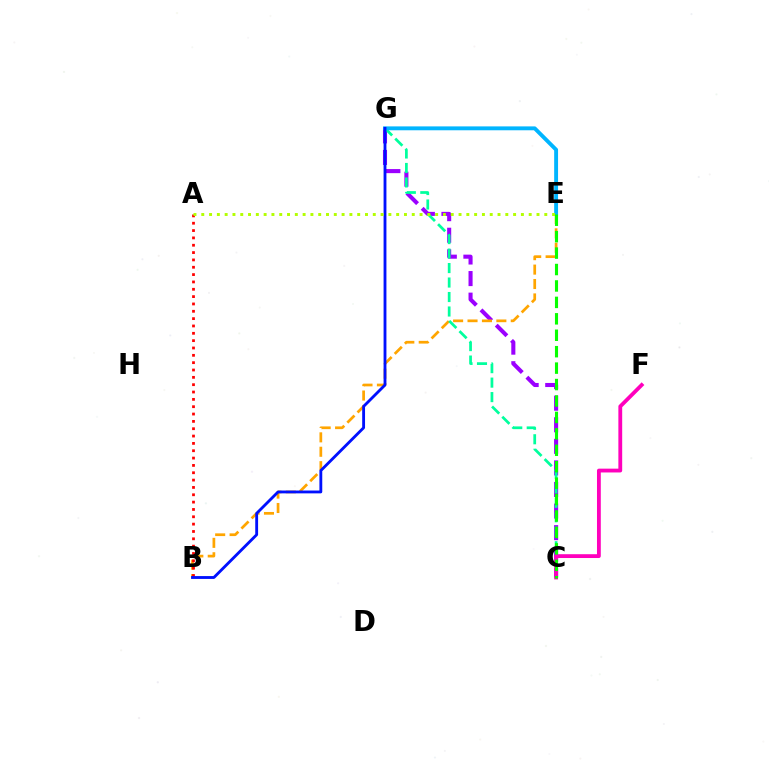{('C', 'G'): [{'color': '#9b00ff', 'line_style': 'dashed', 'thickness': 2.93}, {'color': '#00ff9d', 'line_style': 'dashed', 'thickness': 1.97}], ('B', 'E'): [{'color': '#ffa500', 'line_style': 'dashed', 'thickness': 1.96}], ('E', 'G'): [{'color': '#00b5ff', 'line_style': 'solid', 'thickness': 2.8}], ('A', 'B'): [{'color': '#ff0000', 'line_style': 'dotted', 'thickness': 1.99}], ('B', 'G'): [{'color': '#0010ff', 'line_style': 'solid', 'thickness': 2.05}], ('C', 'F'): [{'color': '#ff00bd', 'line_style': 'solid', 'thickness': 2.75}], ('A', 'E'): [{'color': '#b3ff00', 'line_style': 'dotted', 'thickness': 2.12}], ('C', 'E'): [{'color': '#08ff00', 'line_style': 'dashed', 'thickness': 2.23}]}